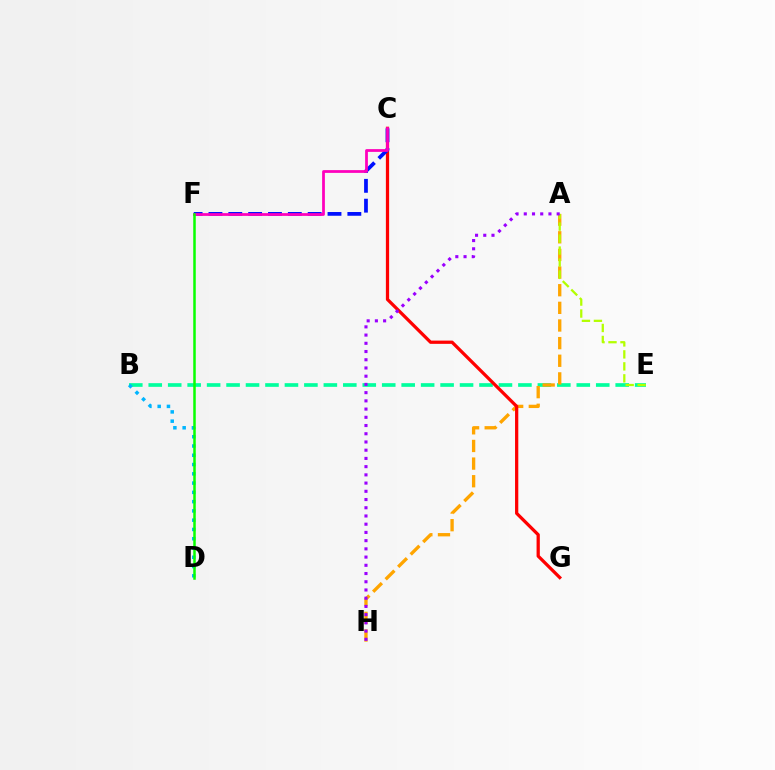{('B', 'E'): [{'color': '#00ff9d', 'line_style': 'dashed', 'thickness': 2.64}], ('A', 'H'): [{'color': '#ffa500', 'line_style': 'dashed', 'thickness': 2.4}, {'color': '#9b00ff', 'line_style': 'dotted', 'thickness': 2.23}], ('C', 'G'): [{'color': '#ff0000', 'line_style': 'solid', 'thickness': 2.34}], ('C', 'F'): [{'color': '#0010ff', 'line_style': 'dashed', 'thickness': 2.7}, {'color': '#ff00bd', 'line_style': 'solid', 'thickness': 1.99}], ('A', 'E'): [{'color': '#b3ff00', 'line_style': 'dashed', 'thickness': 1.63}], ('B', 'D'): [{'color': '#00b5ff', 'line_style': 'dotted', 'thickness': 2.52}], ('D', 'F'): [{'color': '#08ff00', 'line_style': 'solid', 'thickness': 1.81}]}